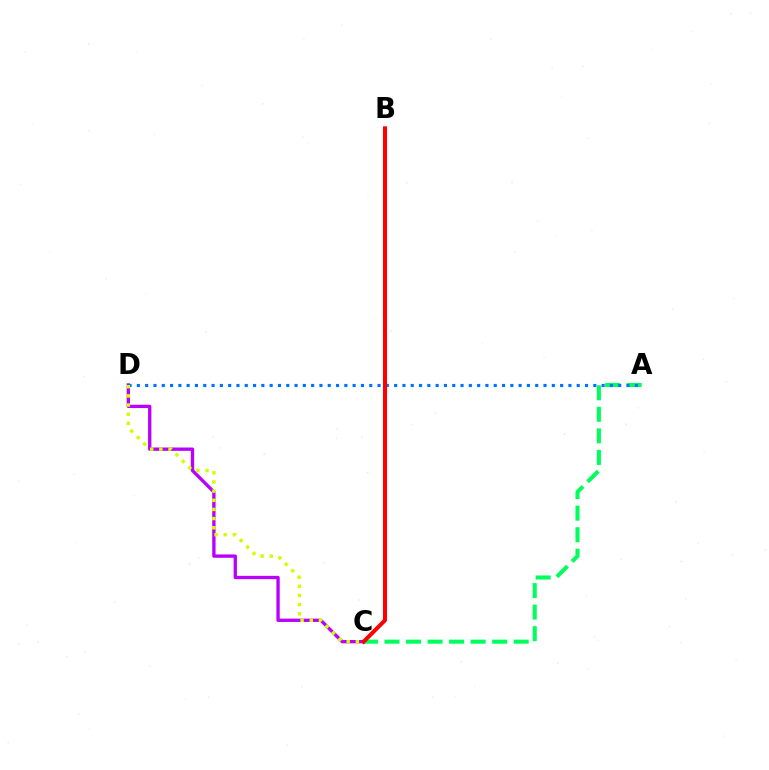{('C', 'D'): [{'color': '#b900ff', 'line_style': 'solid', 'thickness': 2.4}, {'color': '#d1ff00', 'line_style': 'dotted', 'thickness': 2.49}], ('A', 'C'): [{'color': '#00ff5c', 'line_style': 'dashed', 'thickness': 2.93}], ('A', 'D'): [{'color': '#0074ff', 'line_style': 'dotted', 'thickness': 2.25}], ('B', 'C'): [{'color': '#ff0000', 'line_style': 'solid', 'thickness': 2.88}]}